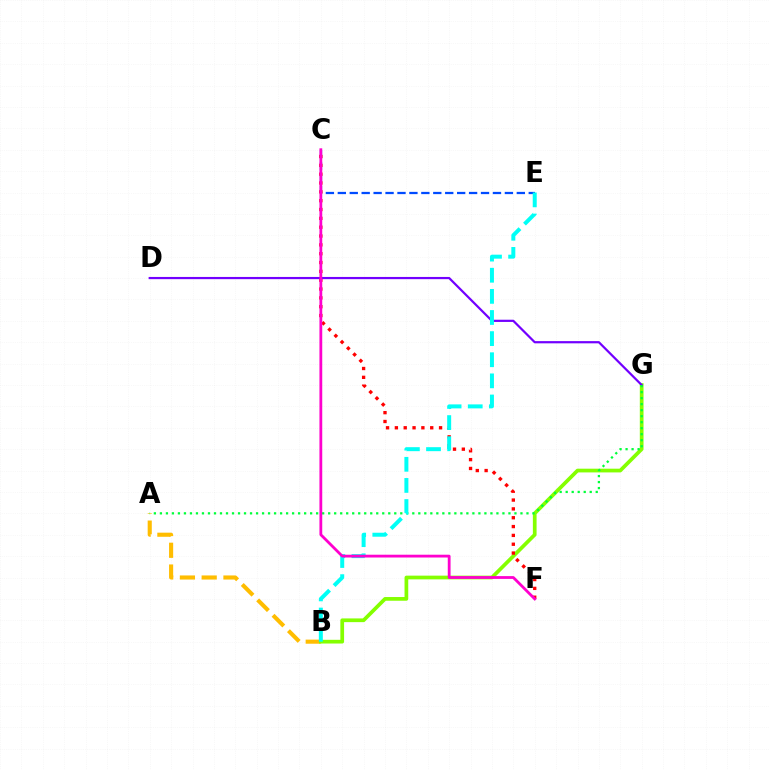{('A', 'B'): [{'color': '#ffbd00', 'line_style': 'dashed', 'thickness': 2.96}], ('B', 'G'): [{'color': '#84ff00', 'line_style': 'solid', 'thickness': 2.68}], ('C', 'E'): [{'color': '#004bff', 'line_style': 'dashed', 'thickness': 1.62}], ('C', 'F'): [{'color': '#ff0000', 'line_style': 'dotted', 'thickness': 2.4}, {'color': '#ff00cf', 'line_style': 'solid', 'thickness': 2.02}], ('D', 'G'): [{'color': '#7200ff', 'line_style': 'solid', 'thickness': 1.59}], ('A', 'G'): [{'color': '#00ff39', 'line_style': 'dotted', 'thickness': 1.63}], ('B', 'E'): [{'color': '#00fff6', 'line_style': 'dashed', 'thickness': 2.87}]}